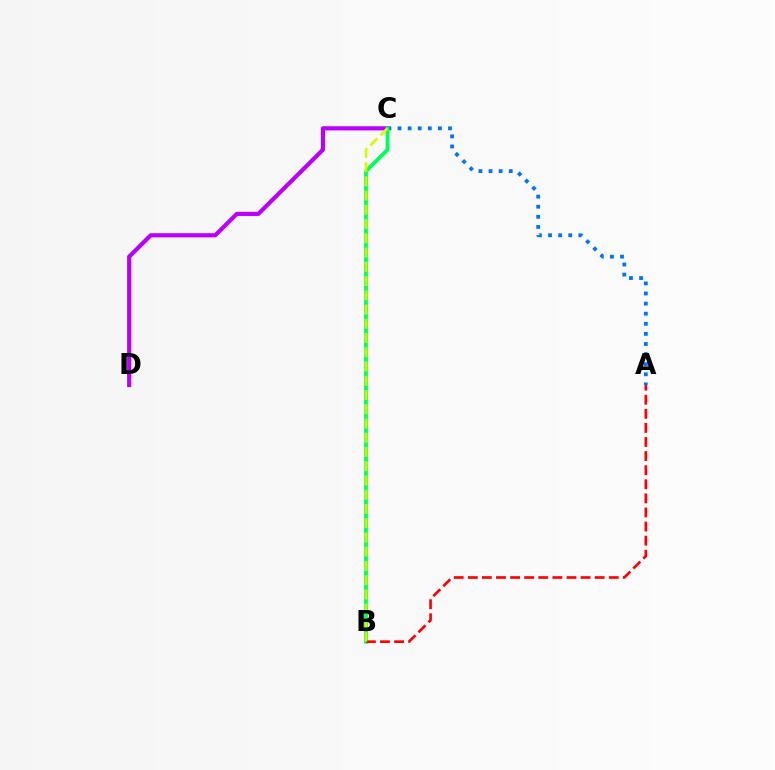{('C', 'D'): [{'color': '#b900ff', 'line_style': 'solid', 'thickness': 3.0}], ('A', 'C'): [{'color': '#0074ff', 'line_style': 'dotted', 'thickness': 2.74}], ('B', 'C'): [{'color': '#00ff5c', 'line_style': 'solid', 'thickness': 2.73}, {'color': '#d1ff00', 'line_style': 'dashed', 'thickness': 1.94}], ('A', 'B'): [{'color': '#ff0000', 'line_style': 'dashed', 'thickness': 1.91}]}